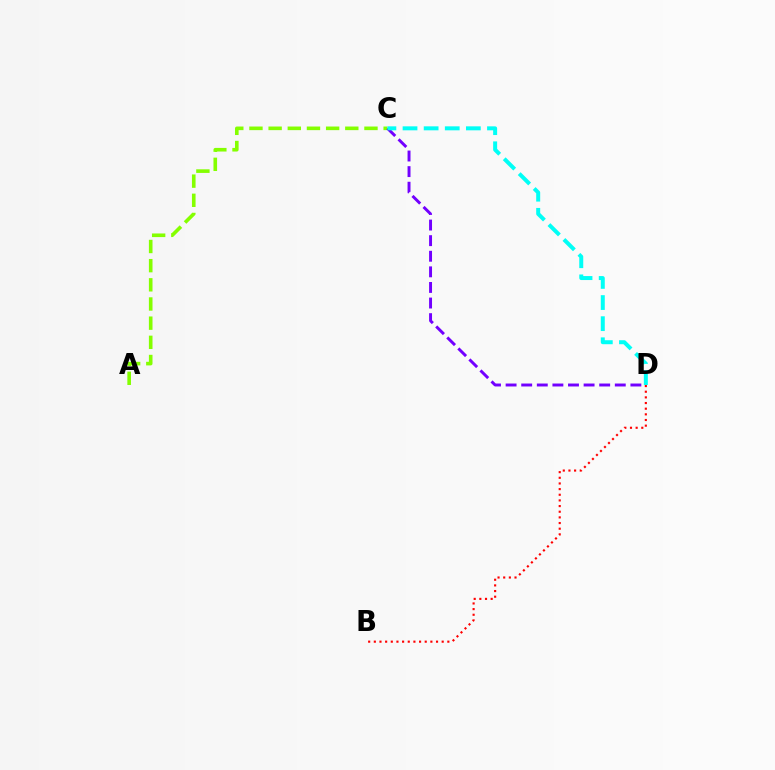{('A', 'C'): [{'color': '#84ff00', 'line_style': 'dashed', 'thickness': 2.6}], ('C', 'D'): [{'color': '#7200ff', 'line_style': 'dashed', 'thickness': 2.12}, {'color': '#00fff6', 'line_style': 'dashed', 'thickness': 2.87}], ('B', 'D'): [{'color': '#ff0000', 'line_style': 'dotted', 'thickness': 1.54}]}